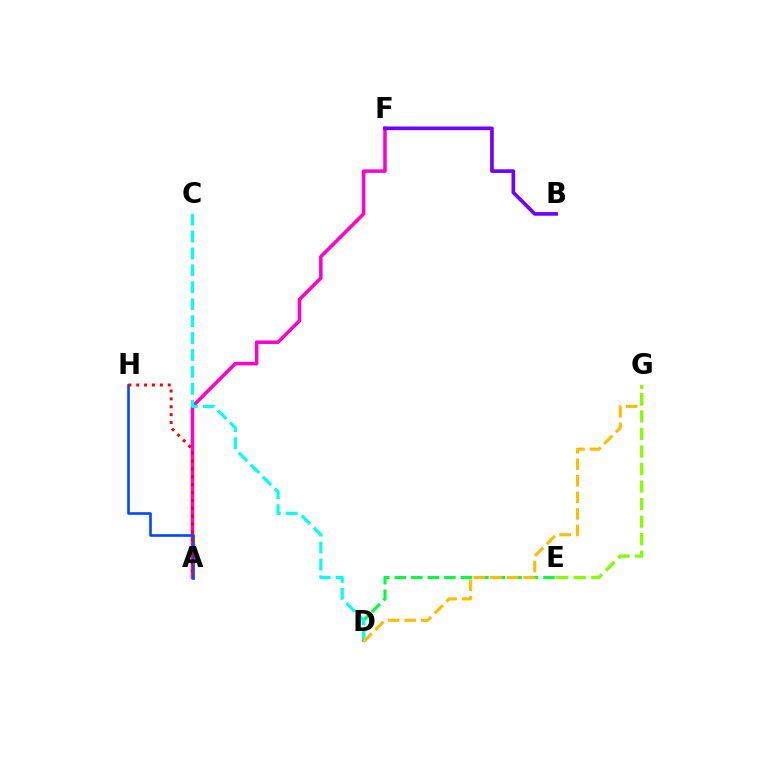{('A', 'F'): [{'color': '#ff00cf', 'line_style': 'solid', 'thickness': 2.54}], ('B', 'F'): [{'color': '#7200ff', 'line_style': 'solid', 'thickness': 2.63}], ('A', 'H'): [{'color': '#004bff', 'line_style': 'solid', 'thickness': 1.9}, {'color': '#ff0000', 'line_style': 'dotted', 'thickness': 2.14}], ('D', 'E'): [{'color': '#00ff39', 'line_style': 'dashed', 'thickness': 2.24}], ('C', 'D'): [{'color': '#00fff6', 'line_style': 'dashed', 'thickness': 2.3}], ('D', 'G'): [{'color': '#ffbd00', 'line_style': 'dashed', 'thickness': 2.25}], ('E', 'G'): [{'color': '#84ff00', 'line_style': 'dashed', 'thickness': 2.38}]}